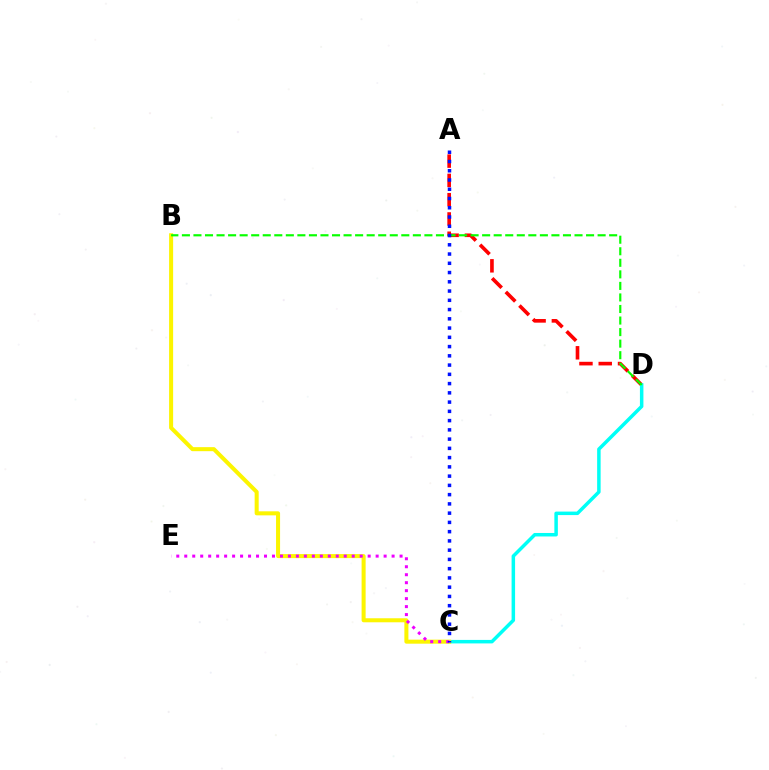{('A', 'D'): [{'color': '#ff0000', 'line_style': 'dashed', 'thickness': 2.62}], ('C', 'D'): [{'color': '#00fff6', 'line_style': 'solid', 'thickness': 2.52}], ('B', 'C'): [{'color': '#fcf500', 'line_style': 'solid', 'thickness': 2.9}], ('C', 'E'): [{'color': '#ee00ff', 'line_style': 'dotted', 'thickness': 2.17}], ('B', 'D'): [{'color': '#08ff00', 'line_style': 'dashed', 'thickness': 1.57}], ('A', 'C'): [{'color': '#0010ff', 'line_style': 'dotted', 'thickness': 2.51}]}